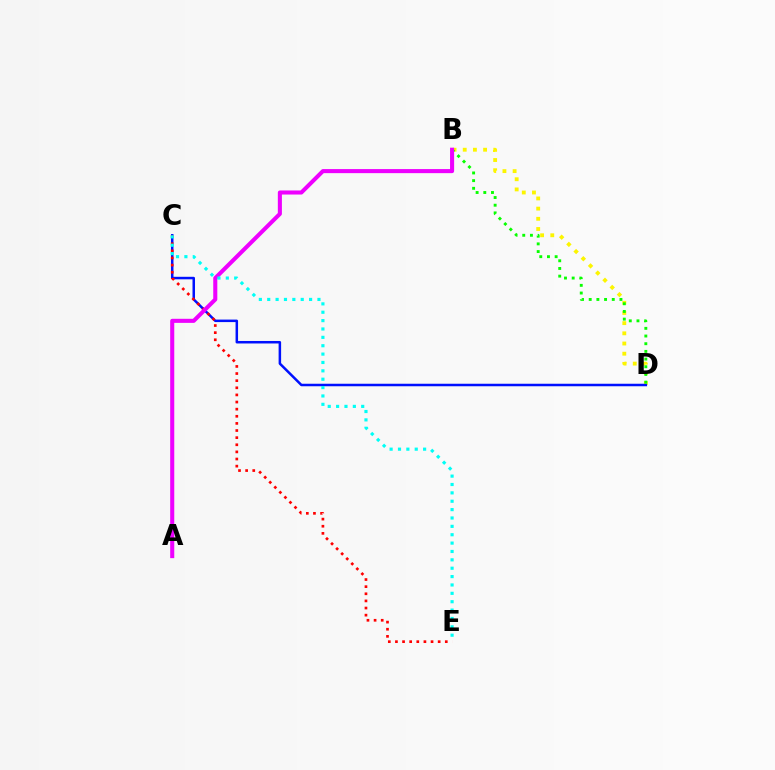{('B', 'D'): [{'color': '#fcf500', 'line_style': 'dotted', 'thickness': 2.77}, {'color': '#08ff00', 'line_style': 'dotted', 'thickness': 2.09}], ('C', 'D'): [{'color': '#0010ff', 'line_style': 'solid', 'thickness': 1.8}], ('C', 'E'): [{'color': '#ff0000', 'line_style': 'dotted', 'thickness': 1.94}, {'color': '#00fff6', 'line_style': 'dotted', 'thickness': 2.27}], ('A', 'B'): [{'color': '#ee00ff', 'line_style': 'solid', 'thickness': 2.93}]}